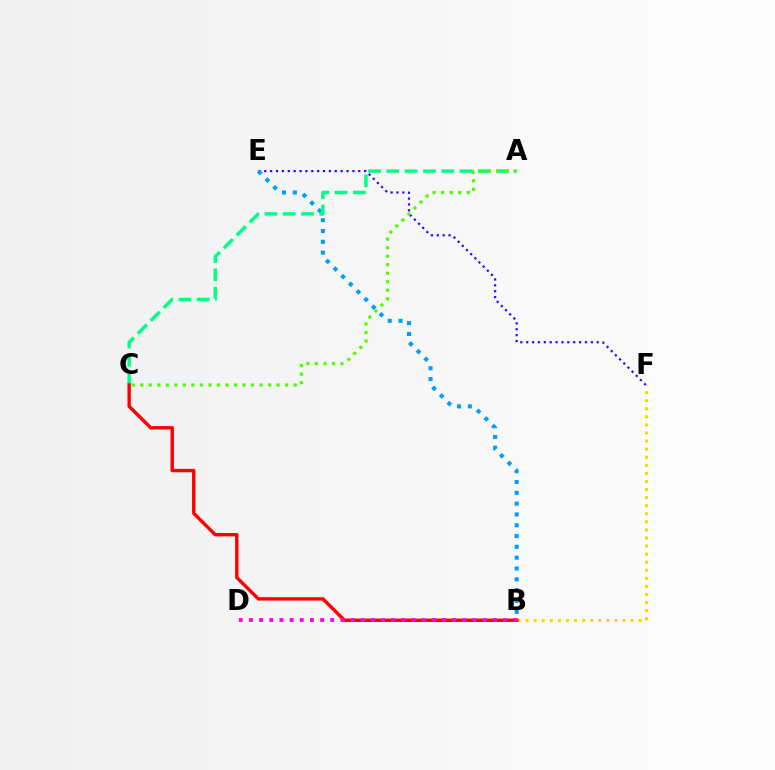{('E', 'F'): [{'color': '#3700ff', 'line_style': 'dotted', 'thickness': 1.6}], ('B', 'E'): [{'color': '#009eff', 'line_style': 'dotted', 'thickness': 2.94}], ('B', 'F'): [{'color': '#ffd500', 'line_style': 'dotted', 'thickness': 2.19}], ('A', 'C'): [{'color': '#00ff86', 'line_style': 'dashed', 'thickness': 2.49}, {'color': '#4fff00', 'line_style': 'dotted', 'thickness': 2.32}], ('B', 'C'): [{'color': '#ff0000', 'line_style': 'solid', 'thickness': 2.45}], ('B', 'D'): [{'color': '#ff00ed', 'line_style': 'dotted', 'thickness': 2.76}]}